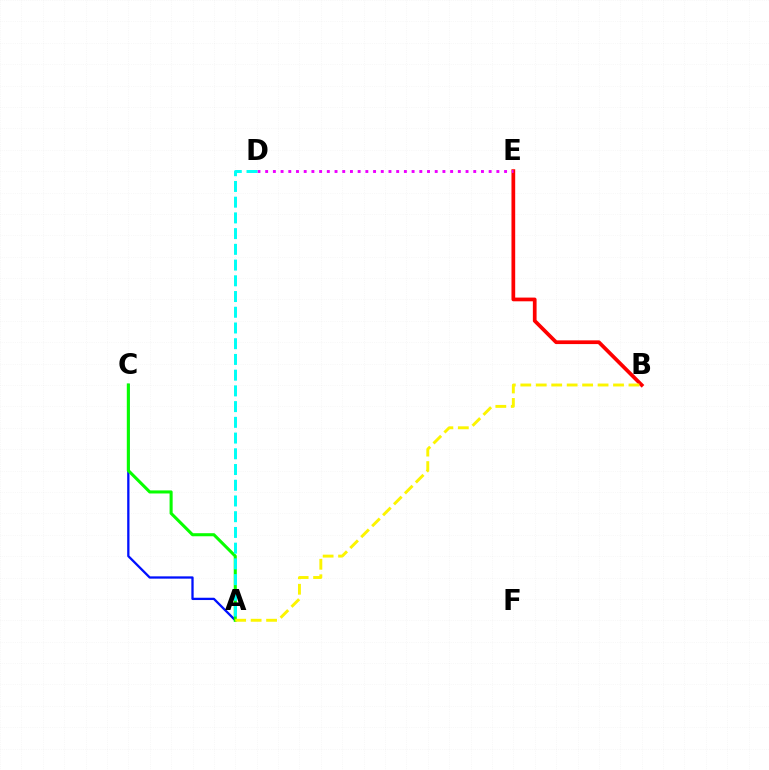{('B', 'E'): [{'color': '#ff0000', 'line_style': 'solid', 'thickness': 2.68}], ('A', 'C'): [{'color': '#0010ff', 'line_style': 'solid', 'thickness': 1.65}, {'color': '#08ff00', 'line_style': 'solid', 'thickness': 2.21}], ('D', 'E'): [{'color': '#ee00ff', 'line_style': 'dotted', 'thickness': 2.09}], ('A', 'B'): [{'color': '#fcf500', 'line_style': 'dashed', 'thickness': 2.1}], ('A', 'D'): [{'color': '#00fff6', 'line_style': 'dashed', 'thickness': 2.14}]}